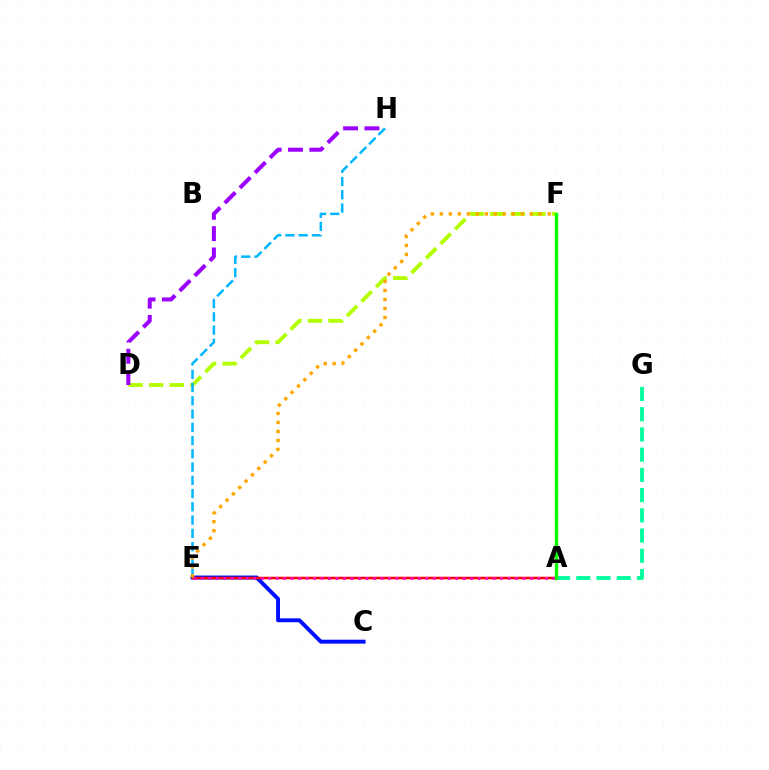{('D', 'F'): [{'color': '#b3ff00', 'line_style': 'dashed', 'thickness': 2.8}], ('C', 'E'): [{'color': '#0010ff', 'line_style': 'solid', 'thickness': 2.83}], ('D', 'H'): [{'color': '#9b00ff', 'line_style': 'dashed', 'thickness': 2.9}], ('A', 'G'): [{'color': '#00ff9d', 'line_style': 'dashed', 'thickness': 2.75}], ('A', 'E'): [{'color': '#ff0000', 'line_style': 'solid', 'thickness': 1.79}, {'color': '#ff00bd', 'line_style': 'dotted', 'thickness': 2.03}], ('E', 'H'): [{'color': '#00b5ff', 'line_style': 'dashed', 'thickness': 1.8}], ('E', 'F'): [{'color': '#ffa500', 'line_style': 'dotted', 'thickness': 2.44}], ('A', 'F'): [{'color': '#08ff00', 'line_style': 'solid', 'thickness': 2.44}]}